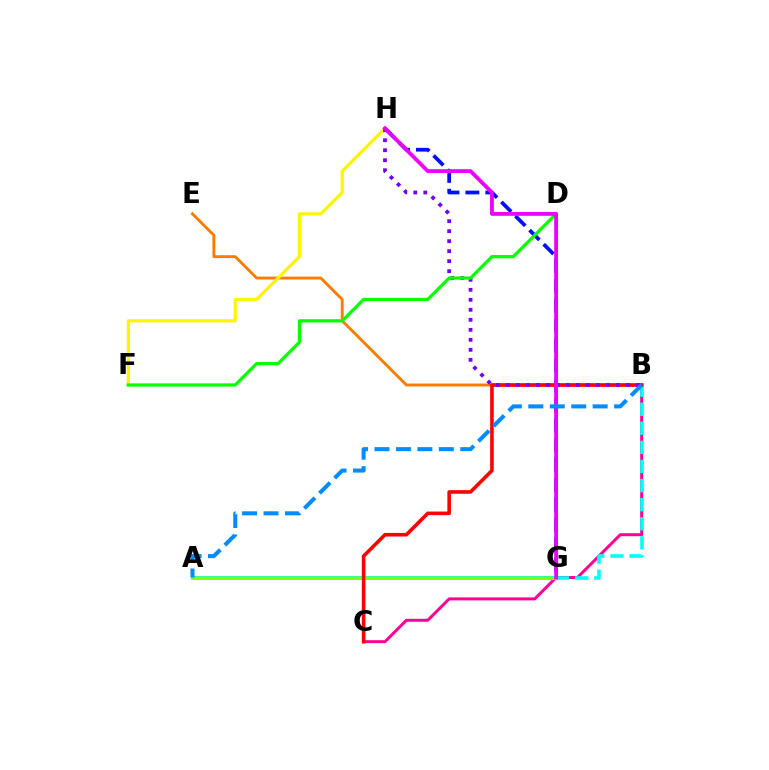{('B', 'C'): [{'color': '#ff0094', 'line_style': 'solid', 'thickness': 2.15}, {'color': '#ff0000', 'line_style': 'solid', 'thickness': 2.58}], ('B', 'G'): [{'color': '#00fff6', 'line_style': 'dashed', 'thickness': 2.59}], ('A', 'G'): [{'color': '#00ff74', 'line_style': 'solid', 'thickness': 2.57}, {'color': '#84ff00', 'line_style': 'solid', 'thickness': 2.18}], ('G', 'H'): [{'color': '#0010ff', 'line_style': 'dashed', 'thickness': 2.71}, {'color': '#ee00ff', 'line_style': 'solid', 'thickness': 2.74}], ('B', 'E'): [{'color': '#ff7c00', 'line_style': 'solid', 'thickness': 2.1}], ('F', 'H'): [{'color': '#fcf500', 'line_style': 'solid', 'thickness': 2.29}], ('B', 'H'): [{'color': '#7200ff', 'line_style': 'dotted', 'thickness': 2.72}], ('D', 'F'): [{'color': '#08ff00', 'line_style': 'solid', 'thickness': 2.34}], ('A', 'B'): [{'color': '#008cff', 'line_style': 'dashed', 'thickness': 2.91}]}